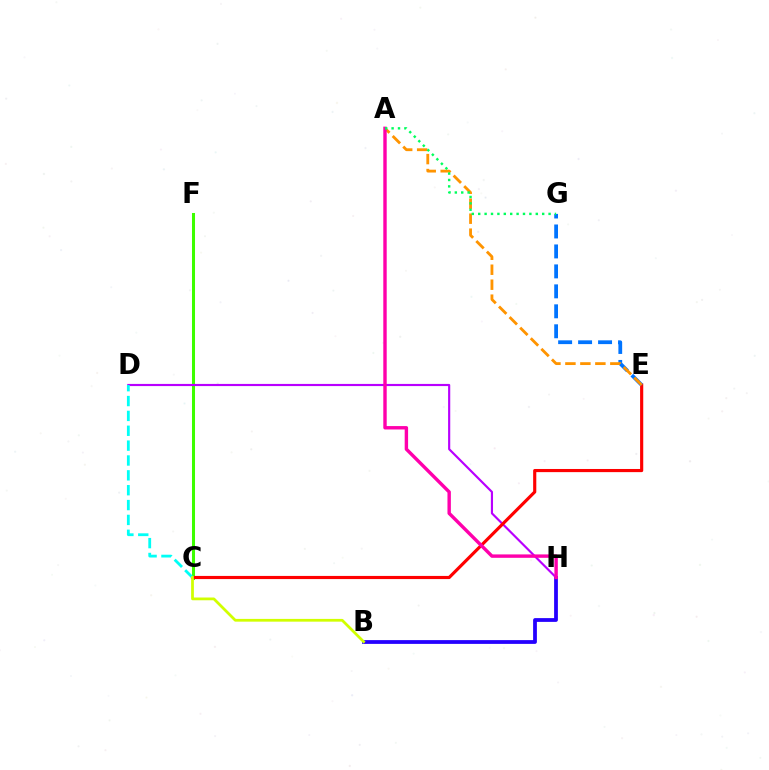{('C', 'F'): [{'color': '#3dff00', 'line_style': 'solid', 'thickness': 2.18}], ('B', 'H'): [{'color': '#2500ff', 'line_style': 'solid', 'thickness': 2.72}], ('D', 'H'): [{'color': '#b900ff', 'line_style': 'solid', 'thickness': 1.55}], ('C', 'E'): [{'color': '#ff0000', 'line_style': 'solid', 'thickness': 2.27}], ('E', 'G'): [{'color': '#0074ff', 'line_style': 'dashed', 'thickness': 2.71}], ('A', 'E'): [{'color': '#ff9400', 'line_style': 'dashed', 'thickness': 2.03}], ('A', 'H'): [{'color': '#ff00ac', 'line_style': 'solid', 'thickness': 2.45}], ('A', 'G'): [{'color': '#00ff5c', 'line_style': 'dotted', 'thickness': 1.74}], ('C', 'D'): [{'color': '#00fff6', 'line_style': 'dashed', 'thickness': 2.02}], ('B', 'C'): [{'color': '#d1ff00', 'line_style': 'solid', 'thickness': 1.99}]}